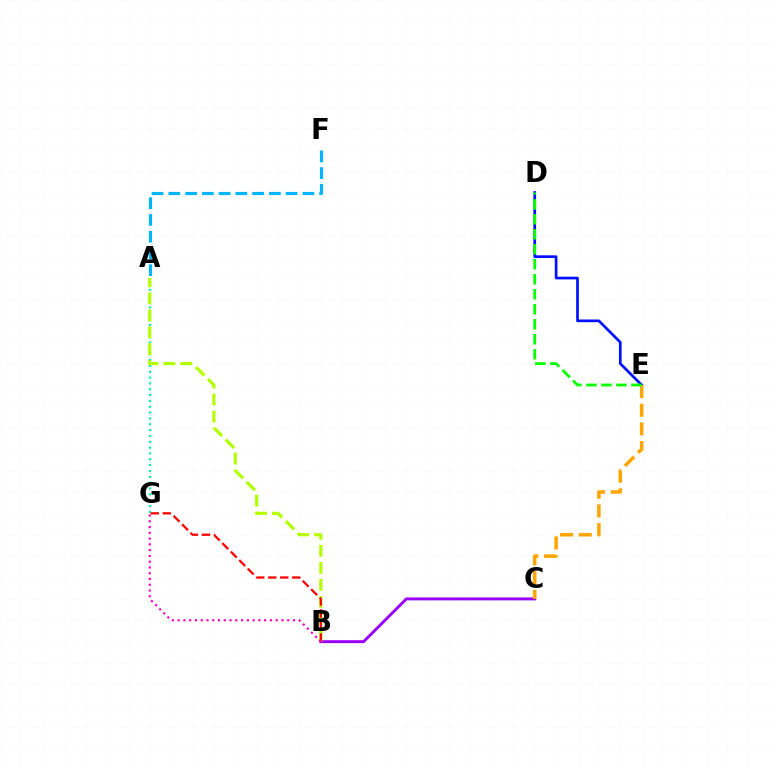{('B', 'C'): [{'color': '#9b00ff', 'line_style': 'solid', 'thickness': 2.11}], ('A', 'G'): [{'color': '#00ff9d', 'line_style': 'dotted', 'thickness': 1.59}], ('A', 'F'): [{'color': '#00b5ff', 'line_style': 'dashed', 'thickness': 2.28}], ('D', 'E'): [{'color': '#0010ff', 'line_style': 'solid', 'thickness': 1.94}, {'color': '#08ff00', 'line_style': 'dashed', 'thickness': 2.04}], ('C', 'E'): [{'color': '#ffa500', 'line_style': 'dashed', 'thickness': 2.54}], ('A', 'B'): [{'color': '#b3ff00', 'line_style': 'dashed', 'thickness': 2.31}], ('B', 'G'): [{'color': '#ff0000', 'line_style': 'dashed', 'thickness': 1.63}, {'color': '#ff00bd', 'line_style': 'dotted', 'thickness': 1.57}]}